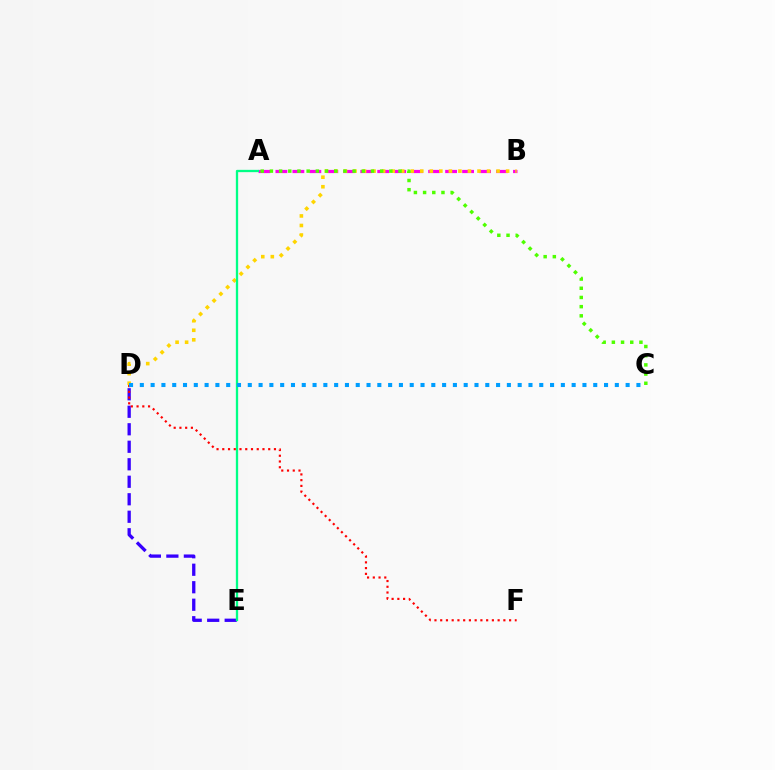{('A', 'B'): [{'color': '#ff00ed', 'line_style': 'dashed', 'thickness': 2.31}], ('D', 'E'): [{'color': '#3700ff', 'line_style': 'dashed', 'thickness': 2.38}], ('B', 'D'): [{'color': '#ffd500', 'line_style': 'dotted', 'thickness': 2.59}], ('A', 'E'): [{'color': '#00ff86', 'line_style': 'solid', 'thickness': 1.67}], ('D', 'F'): [{'color': '#ff0000', 'line_style': 'dotted', 'thickness': 1.56}], ('C', 'D'): [{'color': '#009eff', 'line_style': 'dotted', 'thickness': 2.93}], ('A', 'C'): [{'color': '#4fff00', 'line_style': 'dotted', 'thickness': 2.5}]}